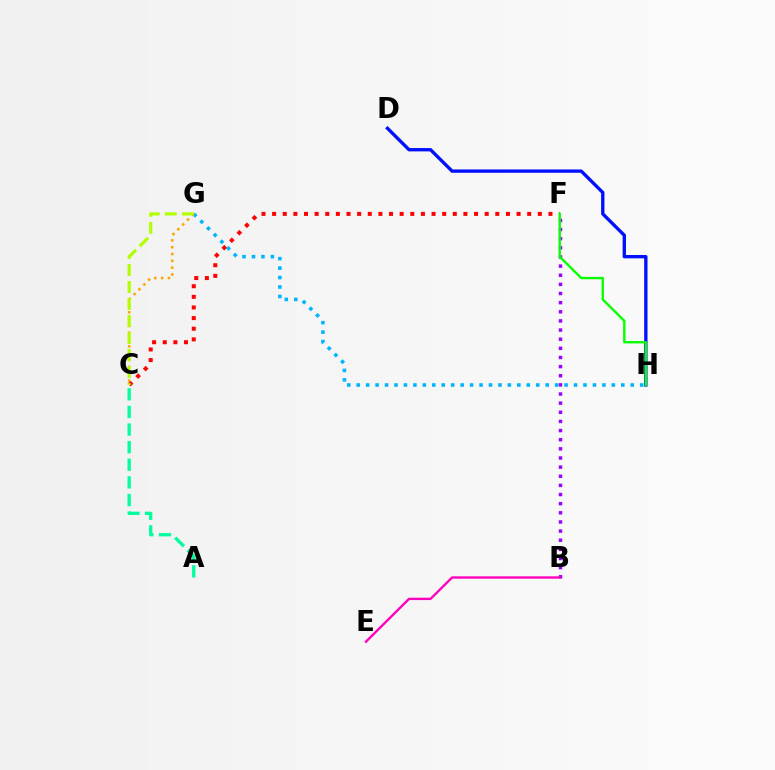{('C', 'F'): [{'color': '#ff0000', 'line_style': 'dotted', 'thickness': 2.89}], ('D', 'H'): [{'color': '#0010ff', 'line_style': 'solid', 'thickness': 2.4}], ('B', 'F'): [{'color': '#9b00ff', 'line_style': 'dotted', 'thickness': 2.48}], ('G', 'H'): [{'color': '#00b5ff', 'line_style': 'dotted', 'thickness': 2.57}], ('A', 'C'): [{'color': '#00ff9d', 'line_style': 'dashed', 'thickness': 2.39}], ('F', 'H'): [{'color': '#08ff00', 'line_style': 'solid', 'thickness': 1.72}], ('C', 'G'): [{'color': '#ffa500', 'line_style': 'dotted', 'thickness': 1.85}, {'color': '#b3ff00', 'line_style': 'dashed', 'thickness': 2.31}], ('B', 'E'): [{'color': '#ff00bd', 'line_style': 'solid', 'thickness': 1.7}]}